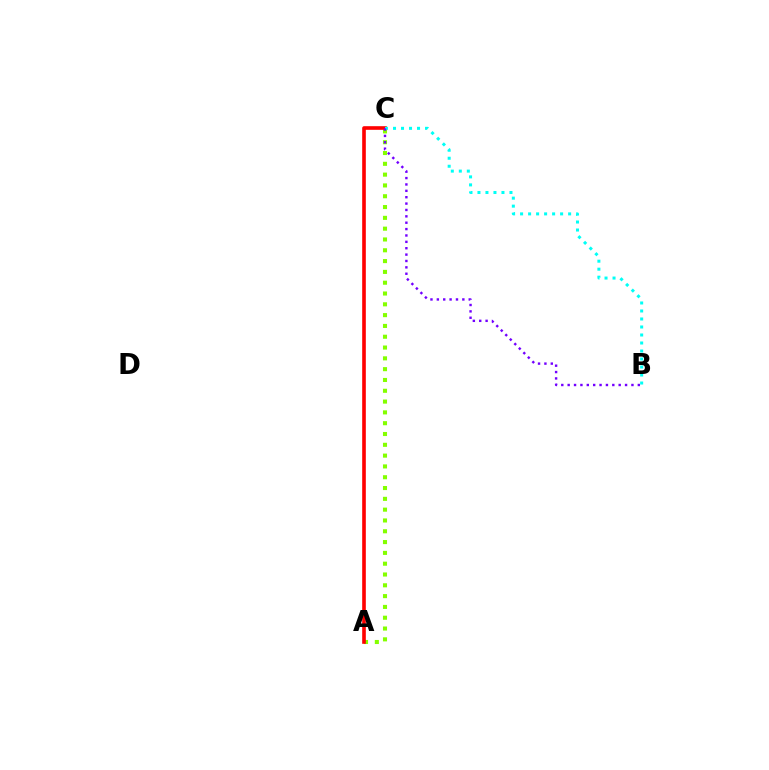{('A', 'C'): [{'color': '#84ff00', 'line_style': 'dotted', 'thickness': 2.94}, {'color': '#ff0000', 'line_style': 'solid', 'thickness': 2.62}], ('B', 'C'): [{'color': '#00fff6', 'line_style': 'dotted', 'thickness': 2.17}, {'color': '#7200ff', 'line_style': 'dotted', 'thickness': 1.73}]}